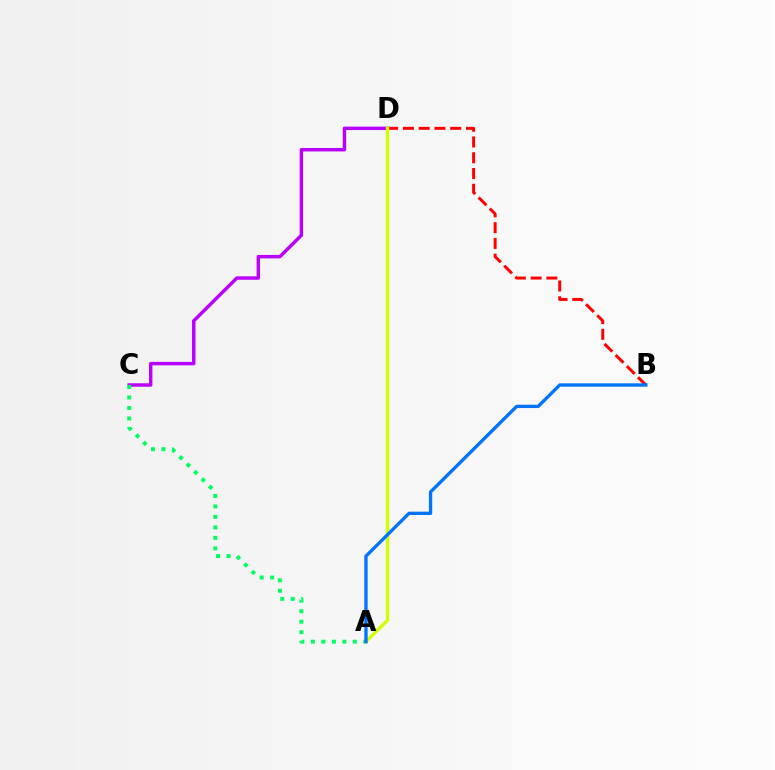{('C', 'D'): [{'color': '#b900ff', 'line_style': 'solid', 'thickness': 2.48}], ('B', 'D'): [{'color': '#ff0000', 'line_style': 'dashed', 'thickness': 2.14}], ('A', 'C'): [{'color': '#00ff5c', 'line_style': 'dotted', 'thickness': 2.85}], ('A', 'D'): [{'color': '#d1ff00', 'line_style': 'solid', 'thickness': 2.41}], ('A', 'B'): [{'color': '#0074ff', 'line_style': 'solid', 'thickness': 2.4}]}